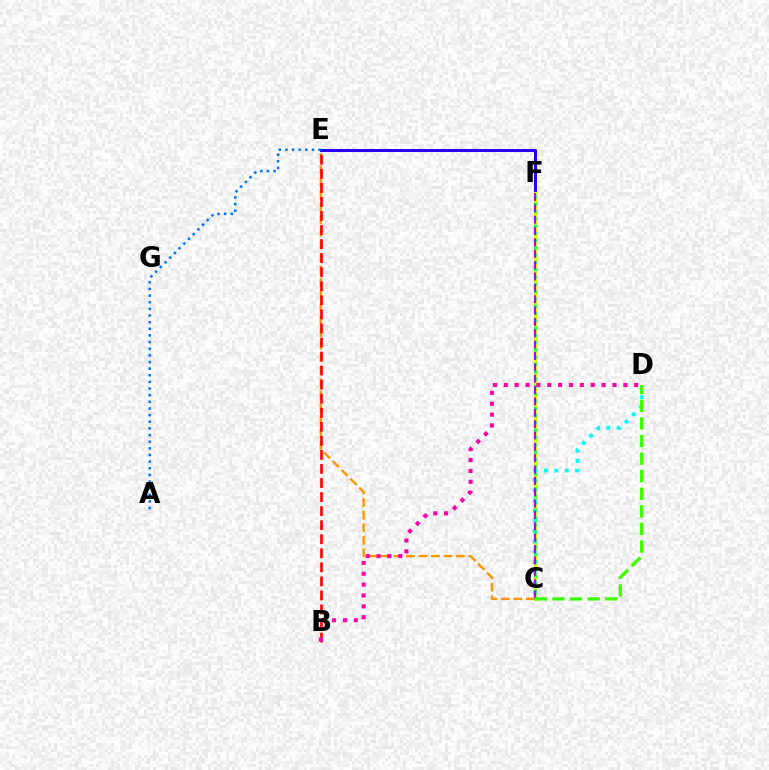{('E', 'F'): [{'color': '#2500ff', 'line_style': 'solid', 'thickness': 2.18}], ('A', 'E'): [{'color': '#0074ff', 'line_style': 'dotted', 'thickness': 1.8}], ('C', 'E'): [{'color': '#ff9400', 'line_style': 'dashed', 'thickness': 1.7}], ('C', 'F'): [{'color': '#d1ff00', 'line_style': 'solid', 'thickness': 2.34}, {'color': '#00ff5c', 'line_style': 'dotted', 'thickness': 1.98}, {'color': '#b900ff', 'line_style': 'dashed', 'thickness': 1.54}], ('C', 'D'): [{'color': '#00fff6', 'line_style': 'dotted', 'thickness': 2.79}, {'color': '#3dff00', 'line_style': 'dashed', 'thickness': 2.39}], ('B', 'E'): [{'color': '#ff0000', 'line_style': 'dashed', 'thickness': 1.91}], ('B', 'D'): [{'color': '#ff00ac', 'line_style': 'dotted', 'thickness': 2.95}]}